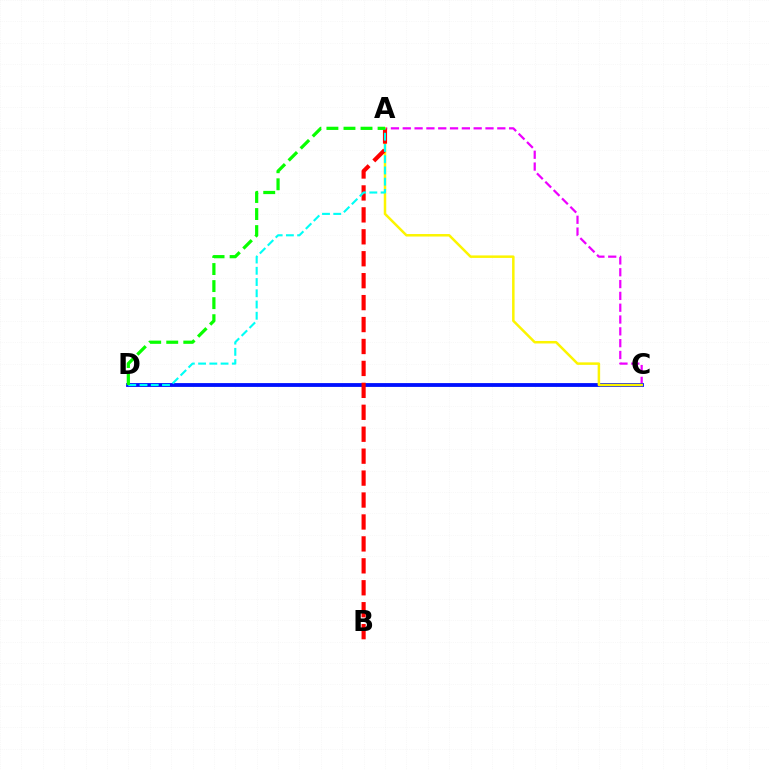{('A', 'C'): [{'color': '#ee00ff', 'line_style': 'dashed', 'thickness': 1.61}, {'color': '#fcf500', 'line_style': 'solid', 'thickness': 1.8}], ('C', 'D'): [{'color': '#0010ff', 'line_style': 'solid', 'thickness': 2.74}], ('A', 'B'): [{'color': '#ff0000', 'line_style': 'dashed', 'thickness': 2.98}], ('A', 'D'): [{'color': '#00fff6', 'line_style': 'dashed', 'thickness': 1.53}, {'color': '#08ff00', 'line_style': 'dashed', 'thickness': 2.32}]}